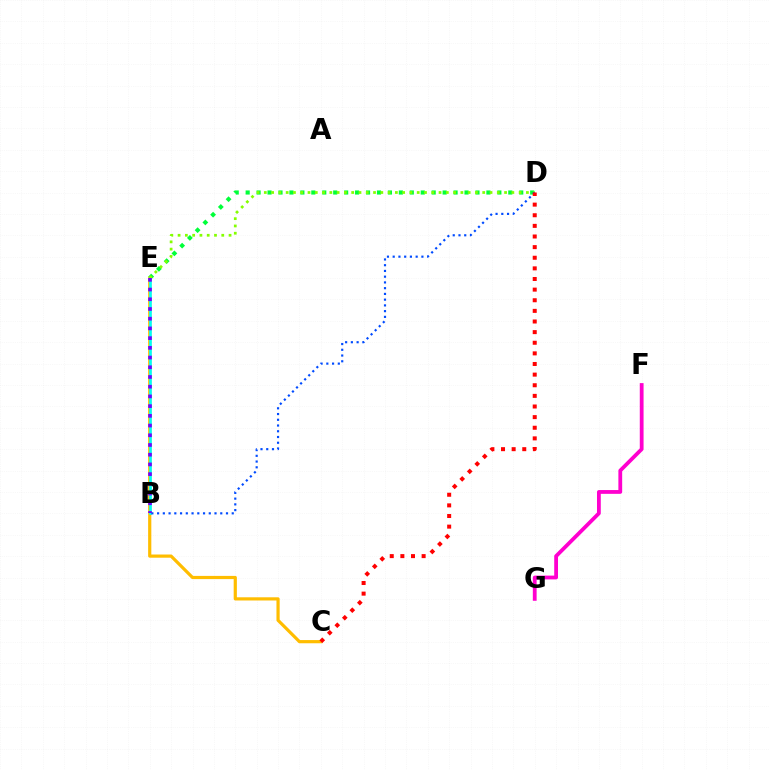{('C', 'E'): [{'color': '#ffbd00', 'line_style': 'solid', 'thickness': 2.3}], ('D', 'E'): [{'color': '#00ff39', 'line_style': 'dotted', 'thickness': 2.97}, {'color': '#84ff00', 'line_style': 'dotted', 'thickness': 1.98}], ('B', 'E'): [{'color': '#00fff6', 'line_style': 'solid', 'thickness': 1.91}, {'color': '#7200ff', 'line_style': 'dotted', 'thickness': 2.64}], ('F', 'G'): [{'color': '#ff00cf', 'line_style': 'solid', 'thickness': 2.73}], ('B', 'D'): [{'color': '#004bff', 'line_style': 'dotted', 'thickness': 1.56}], ('C', 'D'): [{'color': '#ff0000', 'line_style': 'dotted', 'thickness': 2.89}]}